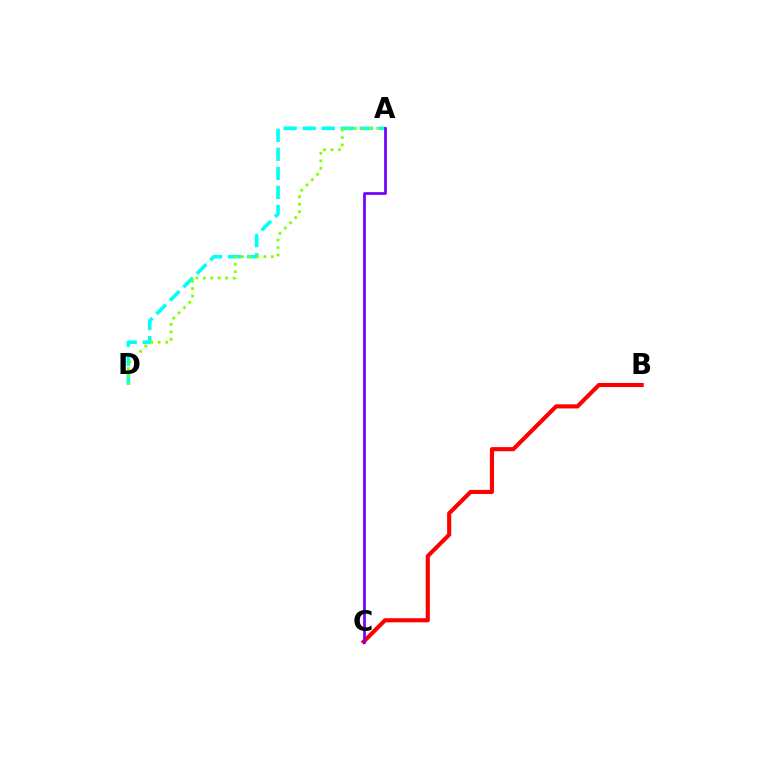{('B', 'C'): [{'color': '#ff0000', 'line_style': 'solid', 'thickness': 2.96}], ('A', 'D'): [{'color': '#00fff6', 'line_style': 'dashed', 'thickness': 2.59}, {'color': '#84ff00', 'line_style': 'dotted', 'thickness': 2.02}], ('A', 'C'): [{'color': '#7200ff', 'line_style': 'solid', 'thickness': 1.96}]}